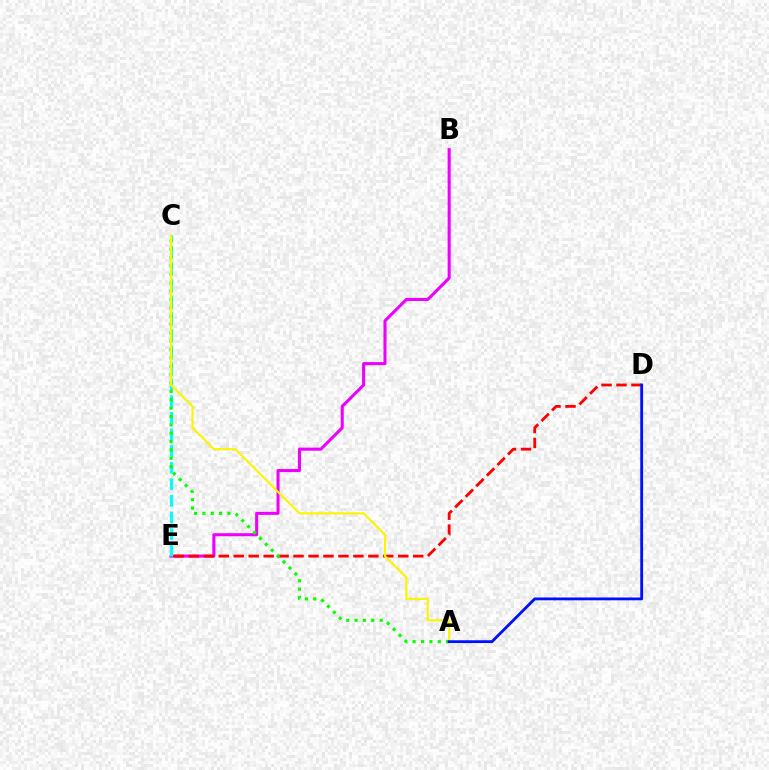{('B', 'E'): [{'color': '#ee00ff', 'line_style': 'solid', 'thickness': 2.2}], ('C', 'E'): [{'color': '#00fff6', 'line_style': 'dashed', 'thickness': 2.26}], ('D', 'E'): [{'color': '#ff0000', 'line_style': 'dashed', 'thickness': 2.03}], ('A', 'C'): [{'color': '#08ff00', 'line_style': 'dotted', 'thickness': 2.27}, {'color': '#fcf500', 'line_style': 'solid', 'thickness': 1.56}], ('A', 'D'): [{'color': '#0010ff', 'line_style': 'solid', 'thickness': 2.04}]}